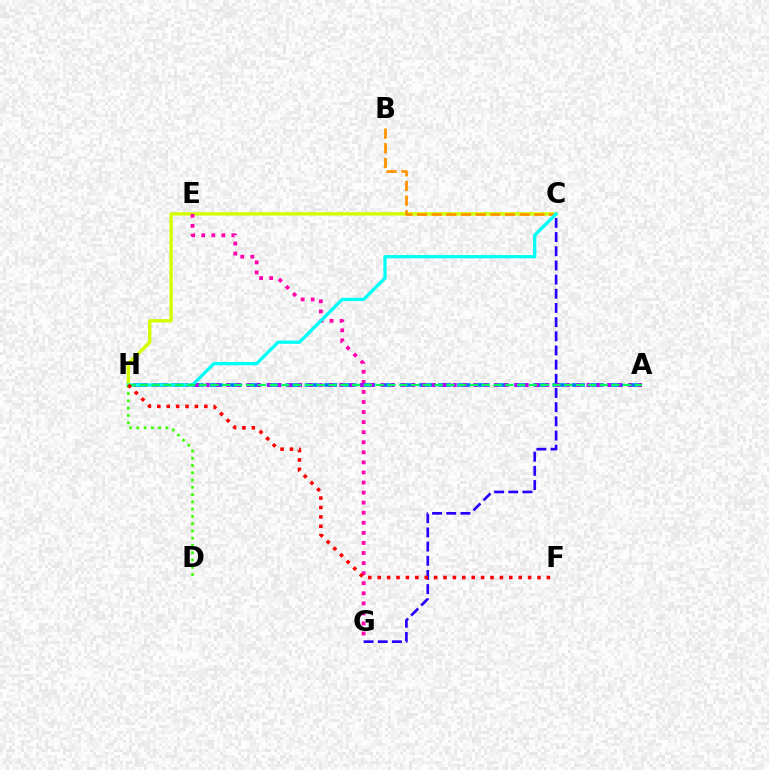{('C', 'G'): [{'color': '#2500ff', 'line_style': 'dashed', 'thickness': 1.93}], ('C', 'H'): [{'color': '#d1ff00', 'line_style': 'solid', 'thickness': 2.43}, {'color': '#00fff6', 'line_style': 'solid', 'thickness': 2.35}], ('E', 'G'): [{'color': '#ff00ac', 'line_style': 'dotted', 'thickness': 2.74}], ('A', 'H'): [{'color': '#0074ff', 'line_style': 'dashed', 'thickness': 2.59}, {'color': '#b900ff', 'line_style': 'dotted', 'thickness': 2.8}, {'color': '#00ff5c', 'line_style': 'dashed', 'thickness': 1.6}], ('B', 'C'): [{'color': '#ff9400', 'line_style': 'dashed', 'thickness': 1.99}], ('D', 'H'): [{'color': '#3dff00', 'line_style': 'dotted', 'thickness': 1.97}], ('F', 'H'): [{'color': '#ff0000', 'line_style': 'dotted', 'thickness': 2.55}]}